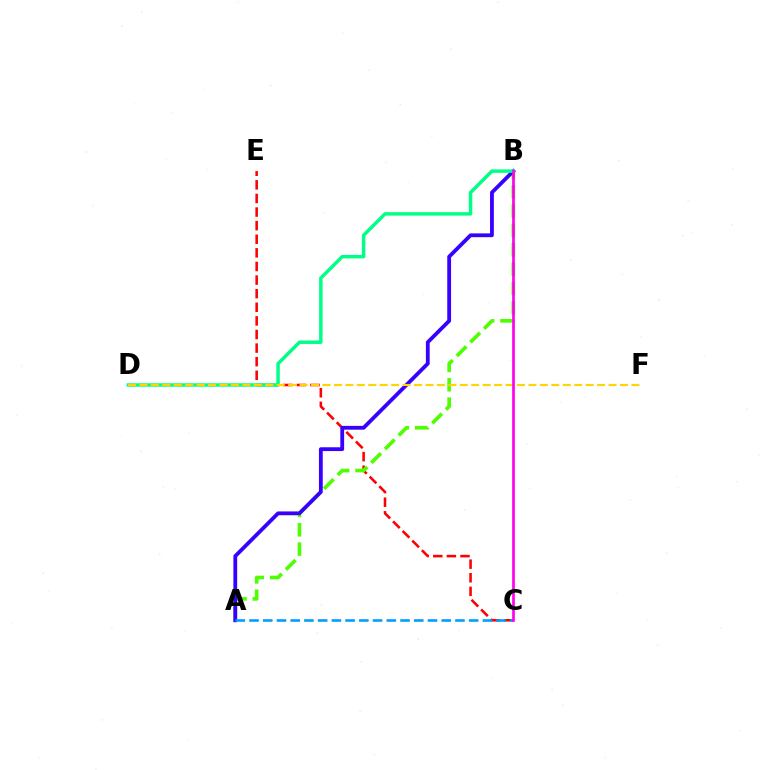{('C', 'E'): [{'color': '#ff0000', 'line_style': 'dashed', 'thickness': 1.85}], ('A', 'B'): [{'color': '#4fff00', 'line_style': 'dashed', 'thickness': 2.63}, {'color': '#3700ff', 'line_style': 'solid', 'thickness': 2.74}], ('B', 'D'): [{'color': '#00ff86', 'line_style': 'solid', 'thickness': 2.49}], ('D', 'F'): [{'color': '#ffd500', 'line_style': 'dashed', 'thickness': 1.55}], ('A', 'C'): [{'color': '#009eff', 'line_style': 'dashed', 'thickness': 1.87}], ('B', 'C'): [{'color': '#ff00ed', 'line_style': 'solid', 'thickness': 1.94}]}